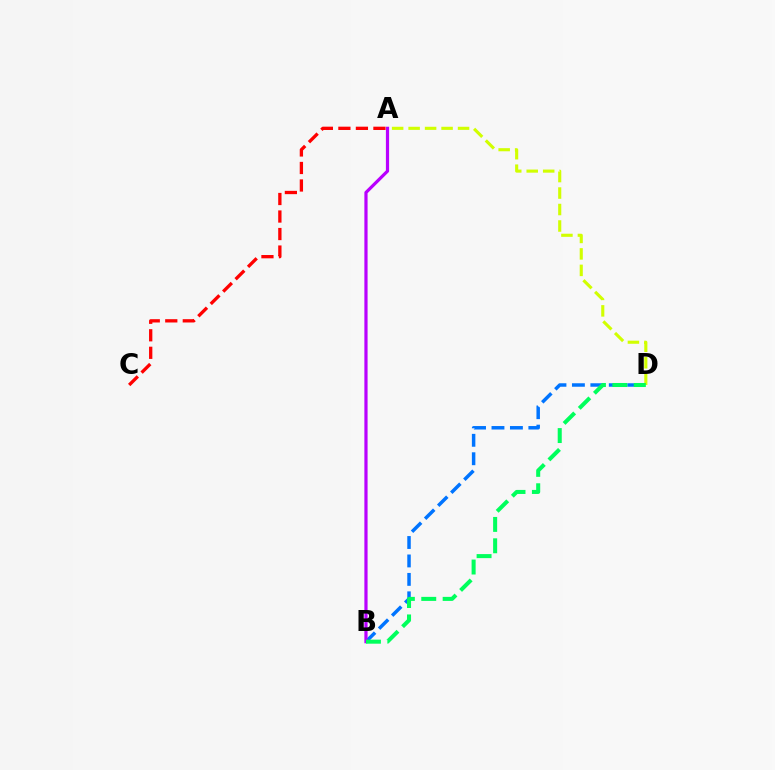{('B', 'D'): [{'color': '#0074ff', 'line_style': 'dashed', 'thickness': 2.51}, {'color': '#00ff5c', 'line_style': 'dashed', 'thickness': 2.9}], ('A', 'B'): [{'color': '#b900ff', 'line_style': 'solid', 'thickness': 2.31}], ('A', 'D'): [{'color': '#d1ff00', 'line_style': 'dashed', 'thickness': 2.24}], ('A', 'C'): [{'color': '#ff0000', 'line_style': 'dashed', 'thickness': 2.38}]}